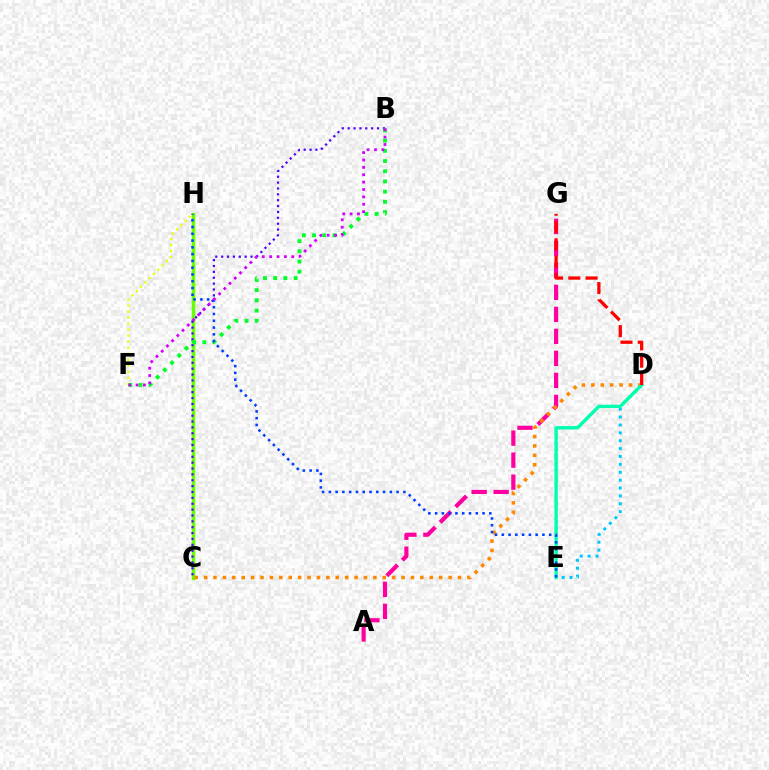{('D', 'E'): [{'color': '#00c7ff', 'line_style': 'dotted', 'thickness': 2.14}, {'color': '#00ffaf', 'line_style': 'solid', 'thickness': 2.44}], ('C', 'H'): [{'color': '#66ff00', 'line_style': 'solid', 'thickness': 2.5}], ('A', 'G'): [{'color': '#ff00a0', 'line_style': 'dashed', 'thickness': 2.99}], ('C', 'D'): [{'color': '#ff8800', 'line_style': 'dotted', 'thickness': 2.55}], ('B', 'C'): [{'color': '#4f00ff', 'line_style': 'dotted', 'thickness': 1.6}], ('F', 'H'): [{'color': '#eeff00', 'line_style': 'dotted', 'thickness': 1.64}], ('D', 'G'): [{'color': '#ff0000', 'line_style': 'dashed', 'thickness': 2.35}], ('B', 'F'): [{'color': '#00ff27', 'line_style': 'dotted', 'thickness': 2.77}, {'color': '#d600ff', 'line_style': 'dotted', 'thickness': 2.01}], ('E', 'H'): [{'color': '#003fff', 'line_style': 'dotted', 'thickness': 1.84}]}